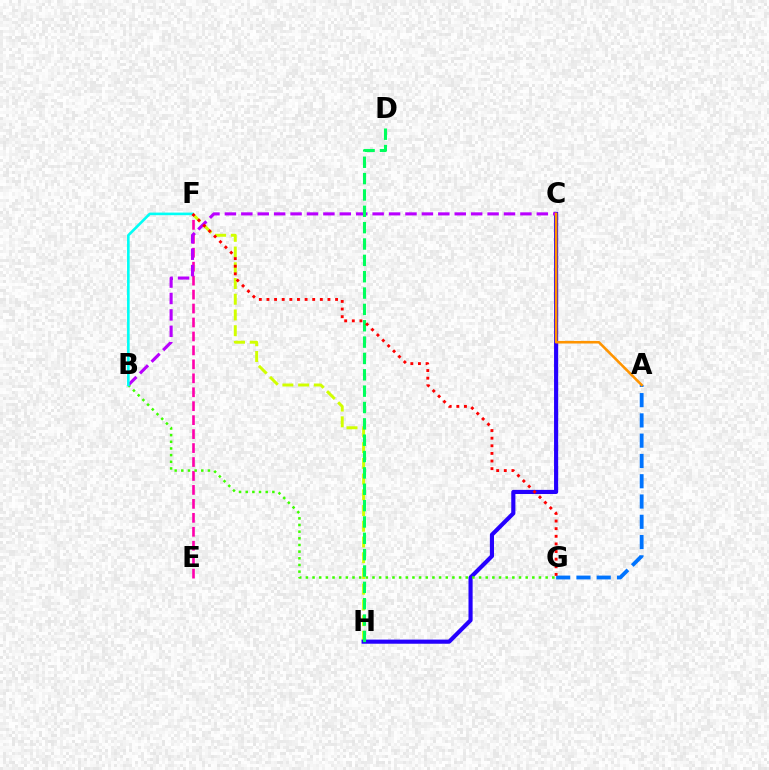{('F', 'H'): [{'color': '#d1ff00', 'line_style': 'dashed', 'thickness': 2.14}], ('E', 'F'): [{'color': '#ff00ac', 'line_style': 'dashed', 'thickness': 1.9}], ('A', 'G'): [{'color': '#0074ff', 'line_style': 'dashed', 'thickness': 2.75}], ('C', 'H'): [{'color': '#2500ff', 'line_style': 'solid', 'thickness': 2.97}], ('B', 'G'): [{'color': '#3dff00', 'line_style': 'dotted', 'thickness': 1.81}], ('B', 'C'): [{'color': '#b900ff', 'line_style': 'dashed', 'thickness': 2.23}], ('D', 'H'): [{'color': '#00ff5c', 'line_style': 'dashed', 'thickness': 2.22}], ('A', 'C'): [{'color': '#ff9400', 'line_style': 'solid', 'thickness': 1.86}], ('B', 'F'): [{'color': '#00fff6', 'line_style': 'solid', 'thickness': 1.88}], ('F', 'G'): [{'color': '#ff0000', 'line_style': 'dotted', 'thickness': 2.07}]}